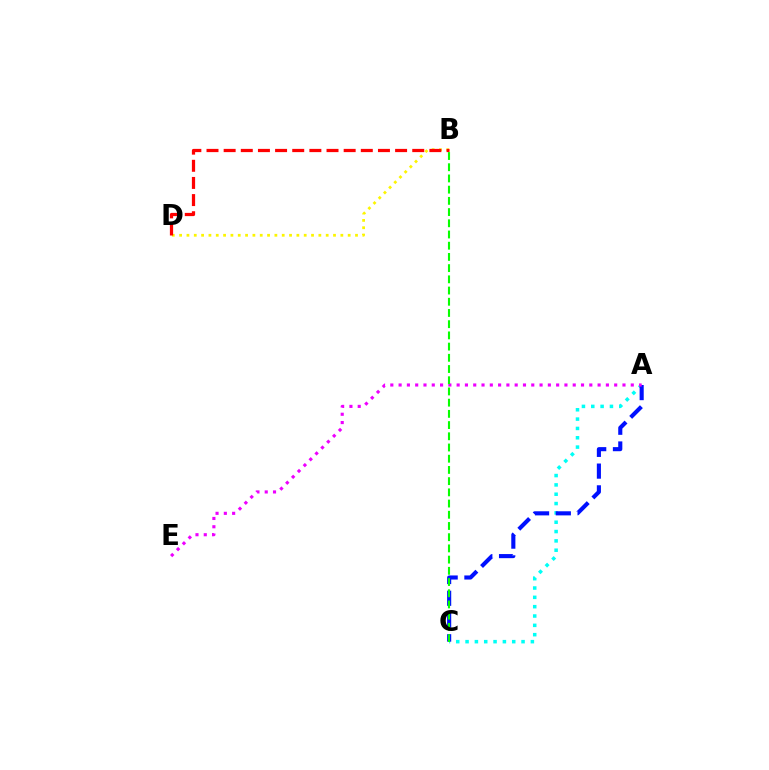{('A', 'C'): [{'color': '#00fff6', 'line_style': 'dotted', 'thickness': 2.54}, {'color': '#0010ff', 'line_style': 'dashed', 'thickness': 2.96}], ('B', 'D'): [{'color': '#fcf500', 'line_style': 'dotted', 'thickness': 1.99}, {'color': '#ff0000', 'line_style': 'dashed', 'thickness': 2.33}], ('A', 'E'): [{'color': '#ee00ff', 'line_style': 'dotted', 'thickness': 2.25}], ('B', 'C'): [{'color': '#08ff00', 'line_style': 'dashed', 'thickness': 1.52}]}